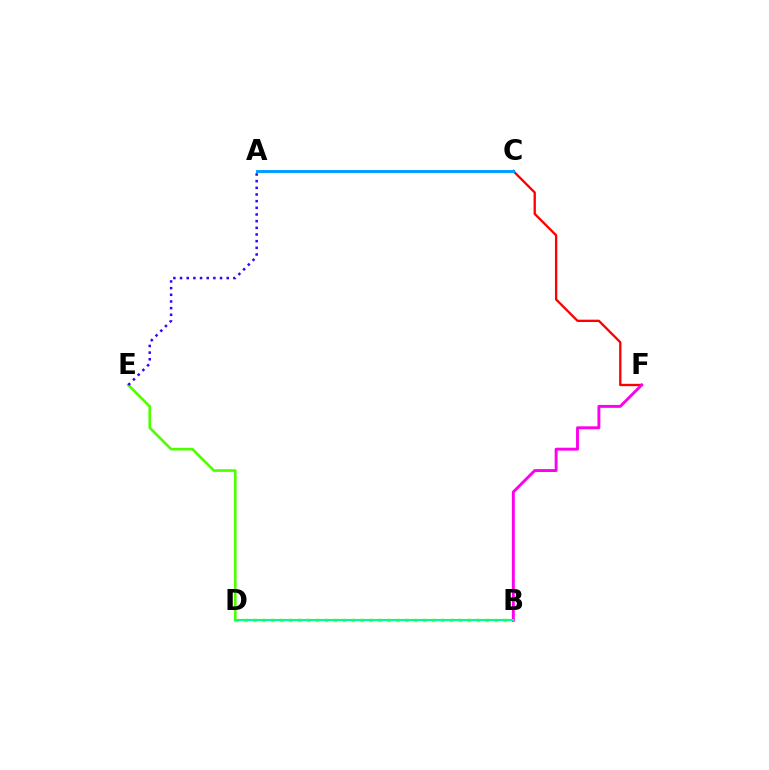{('D', 'E'): [{'color': '#4fff00', 'line_style': 'solid', 'thickness': 1.9}], ('B', 'D'): [{'color': '#ffd500', 'line_style': 'dotted', 'thickness': 2.43}, {'color': '#00ff86', 'line_style': 'solid', 'thickness': 1.56}], ('C', 'F'): [{'color': '#ff0000', 'line_style': 'solid', 'thickness': 1.67}], ('B', 'F'): [{'color': '#ff00ed', 'line_style': 'solid', 'thickness': 2.09}], ('A', 'E'): [{'color': '#3700ff', 'line_style': 'dotted', 'thickness': 1.81}], ('A', 'C'): [{'color': '#009eff', 'line_style': 'solid', 'thickness': 2.11}]}